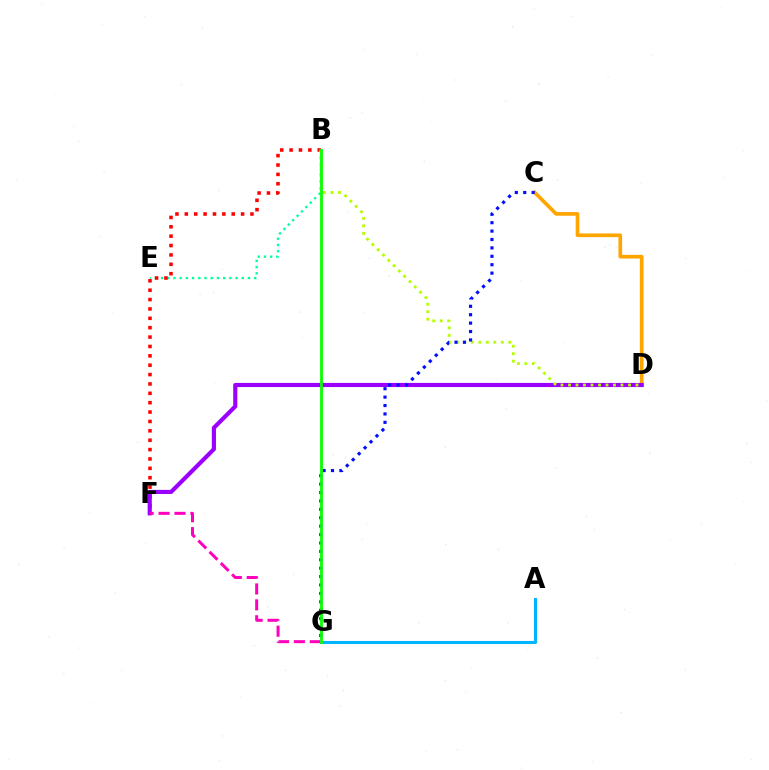{('B', 'E'): [{'color': '#00ff9d', 'line_style': 'dotted', 'thickness': 1.69}], ('B', 'F'): [{'color': '#ff0000', 'line_style': 'dotted', 'thickness': 2.55}], ('C', 'D'): [{'color': '#ffa500', 'line_style': 'solid', 'thickness': 2.64}], ('A', 'G'): [{'color': '#00b5ff', 'line_style': 'solid', 'thickness': 2.19}], ('D', 'F'): [{'color': '#9b00ff', 'line_style': 'solid', 'thickness': 2.98}], ('B', 'D'): [{'color': '#b3ff00', 'line_style': 'dotted', 'thickness': 2.04}], ('F', 'G'): [{'color': '#ff00bd', 'line_style': 'dashed', 'thickness': 2.16}], ('C', 'G'): [{'color': '#0010ff', 'line_style': 'dotted', 'thickness': 2.28}], ('B', 'G'): [{'color': '#08ff00', 'line_style': 'solid', 'thickness': 2.02}]}